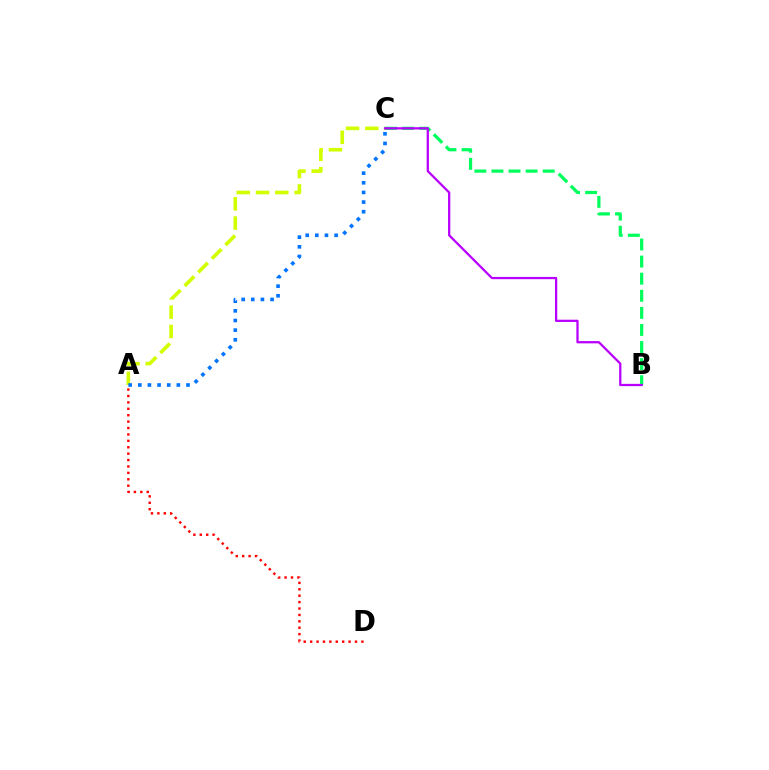{('B', 'C'): [{'color': '#00ff5c', 'line_style': 'dashed', 'thickness': 2.32}, {'color': '#b900ff', 'line_style': 'solid', 'thickness': 1.63}], ('A', 'C'): [{'color': '#d1ff00', 'line_style': 'dashed', 'thickness': 2.62}, {'color': '#0074ff', 'line_style': 'dotted', 'thickness': 2.62}], ('A', 'D'): [{'color': '#ff0000', 'line_style': 'dotted', 'thickness': 1.74}]}